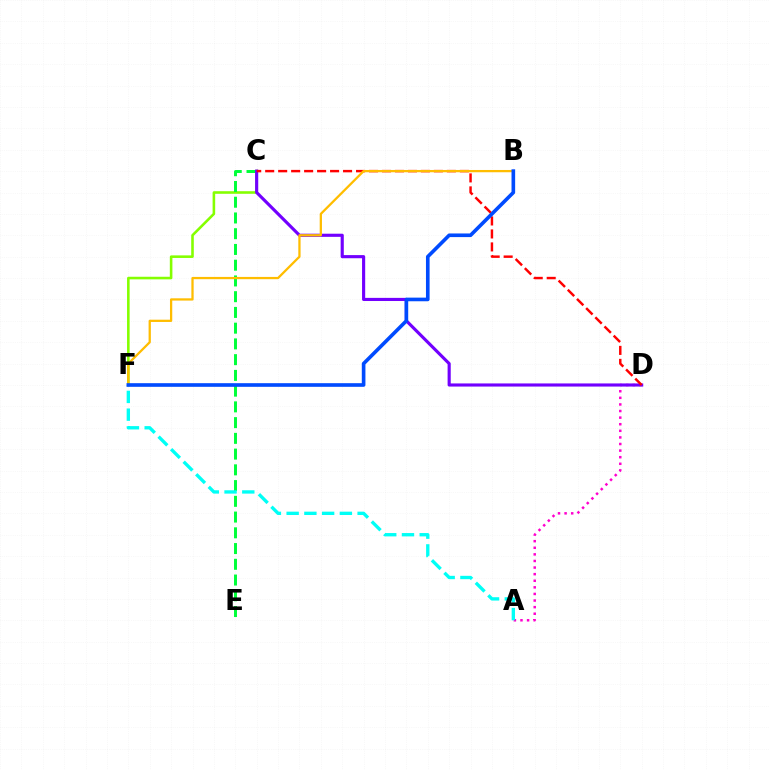{('C', 'F'): [{'color': '#84ff00', 'line_style': 'solid', 'thickness': 1.86}], ('A', 'D'): [{'color': '#ff00cf', 'line_style': 'dotted', 'thickness': 1.79}], ('C', 'E'): [{'color': '#00ff39', 'line_style': 'dashed', 'thickness': 2.14}], ('C', 'D'): [{'color': '#7200ff', 'line_style': 'solid', 'thickness': 2.26}, {'color': '#ff0000', 'line_style': 'dashed', 'thickness': 1.76}], ('B', 'F'): [{'color': '#ffbd00', 'line_style': 'solid', 'thickness': 1.63}, {'color': '#004bff', 'line_style': 'solid', 'thickness': 2.62}], ('A', 'F'): [{'color': '#00fff6', 'line_style': 'dashed', 'thickness': 2.41}]}